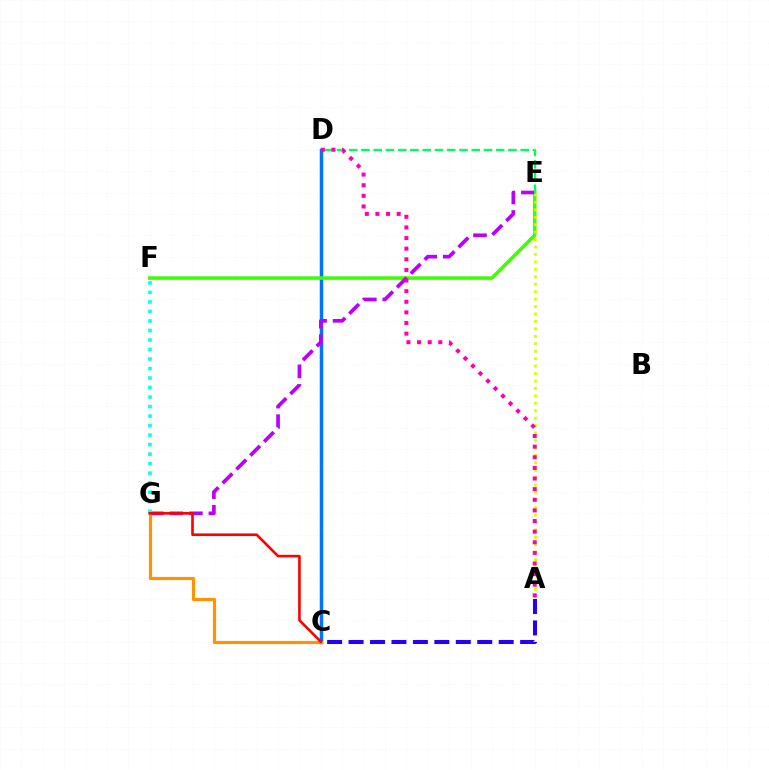{('C', 'D'): [{'color': '#0074ff', 'line_style': 'solid', 'thickness': 2.52}], ('E', 'F'): [{'color': '#3dff00', 'line_style': 'solid', 'thickness': 2.56}], ('E', 'G'): [{'color': '#b900ff', 'line_style': 'dashed', 'thickness': 2.65}], ('A', 'C'): [{'color': '#2500ff', 'line_style': 'dashed', 'thickness': 2.91}], ('D', 'E'): [{'color': '#00ff5c', 'line_style': 'dashed', 'thickness': 1.66}], ('A', 'E'): [{'color': '#d1ff00', 'line_style': 'dotted', 'thickness': 2.02}], ('A', 'D'): [{'color': '#ff00ac', 'line_style': 'dotted', 'thickness': 2.89}], ('C', 'G'): [{'color': '#ff9400', 'line_style': 'solid', 'thickness': 2.28}, {'color': '#ff0000', 'line_style': 'solid', 'thickness': 1.89}], ('F', 'G'): [{'color': '#00fff6', 'line_style': 'dotted', 'thickness': 2.58}]}